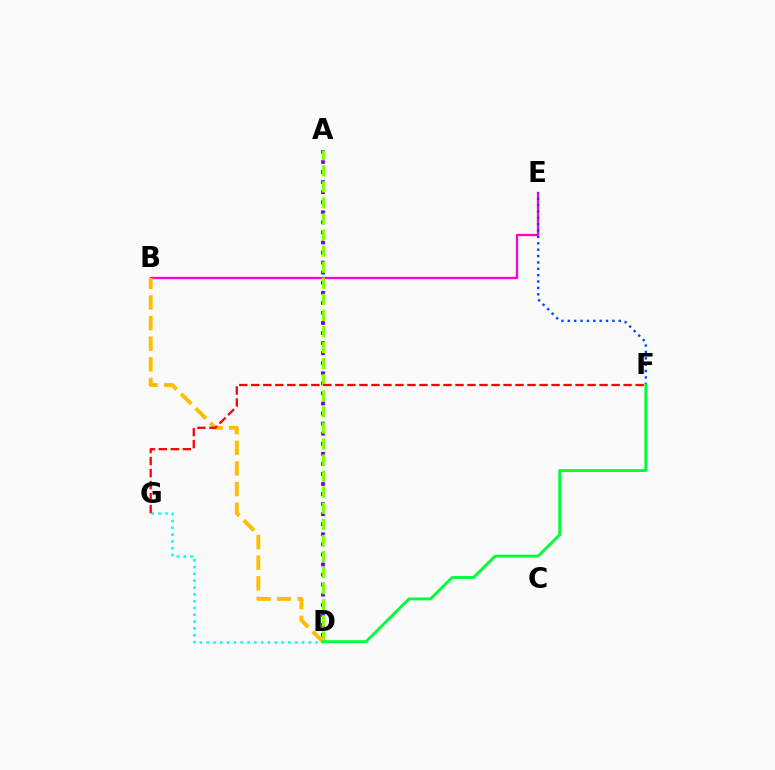{('A', 'D'): [{'color': '#7200ff', 'line_style': 'dotted', 'thickness': 2.73}, {'color': '#84ff00', 'line_style': 'dashed', 'thickness': 2.18}], ('B', 'E'): [{'color': '#ff00cf', 'line_style': 'solid', 'thickness': 1.67}], ('E', 'F'): [{'color': '#004bff', 'line_style': 'dotted', 'thickness': 1.73}], ('D', 'G'): [{'color': '#00fff6', 'line_style': 'dotted', 'thickness': 1.85}], ('B', 'D'): [{'color': '#ffbd00', 'line_style': 'dashed', 'thickness': 2.8}], ('F', 'G'): [{'color': '#ff0000', 'line_style': 'dashed', 'thickness': 1.63}], ('D', 'F'): [{'color': '#00ff39', 'line_style': 'solid', 'thickness': 2.08}]}